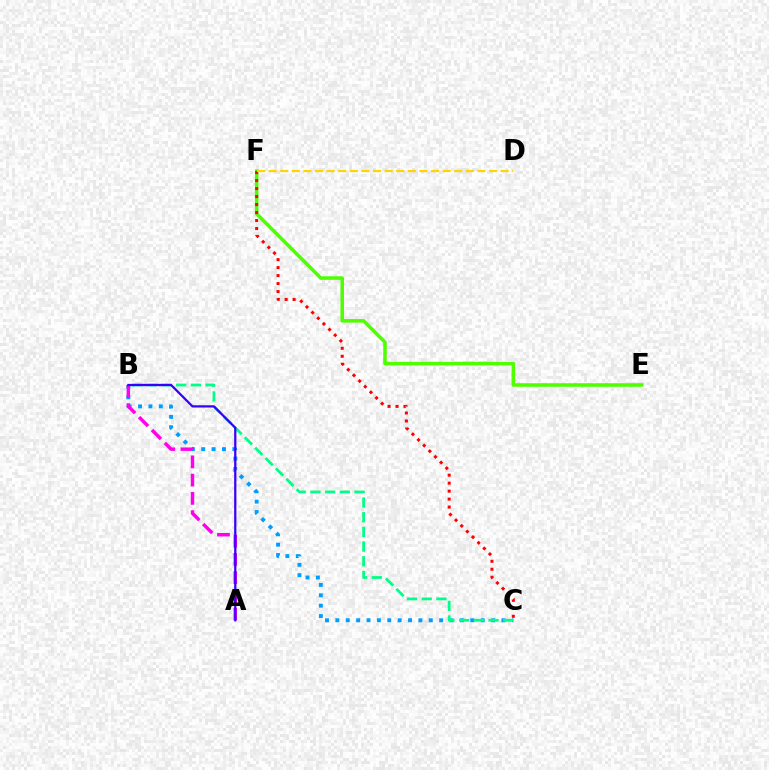{('B', 'C'): [{'color': '#009eff', 'line_style': 'dotted', 'thickness': 2.82}, {'color': '#00ff86', 'line_style': 'dashed', 'thickness': 2.0}], ('E', 'F'): [{'color': '#4fff00', 'line_style': 'solid', 'thickness': 2.55}], ('A', 'B'): [{'color': '#ff00ed', 'line_style': 'dashed', 'thickness': 2.48}, {'color': '#3700ff', 'line_style': 'solid', 'thickness': 1.62}], ('C', 'F'): [{'color': '#ff0000', 'line_style': 'dotted', 'thickness': 2.17}], ('D', 'F'): [{'color': '#ffd500', 'line_style': 'dashed', 'thickness': 1.58}]}